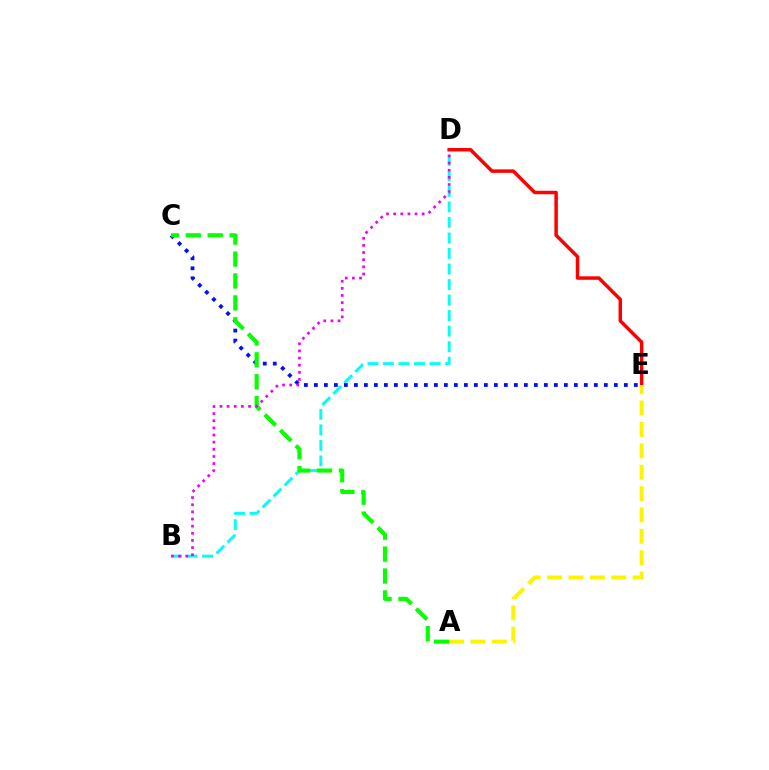{('B', 'D'): [{'color': '#00fff6', 'line_style': 'dashed', 'thickness': 2.11}, {'color': '#ee00ff', 'line_style': 'dotted', 'thickness': 1.94}], ('C', 'E'): [{'color': '#0010ff', 'line_style': 'dotted', 'thickness': 2.72}], ('D', 'E'): [{'color': '#ff0000', 'line_style': 'solid', 'thickness': 2.5}], ('A', 'C'): [{'color': '#08ff00', 'line_style': 'dashed', 'thickness': 2.98}], ('A', 'E'): [{'color': '#fcf500', 'line_style': 'dashed', 'thickness': 2.9}]}